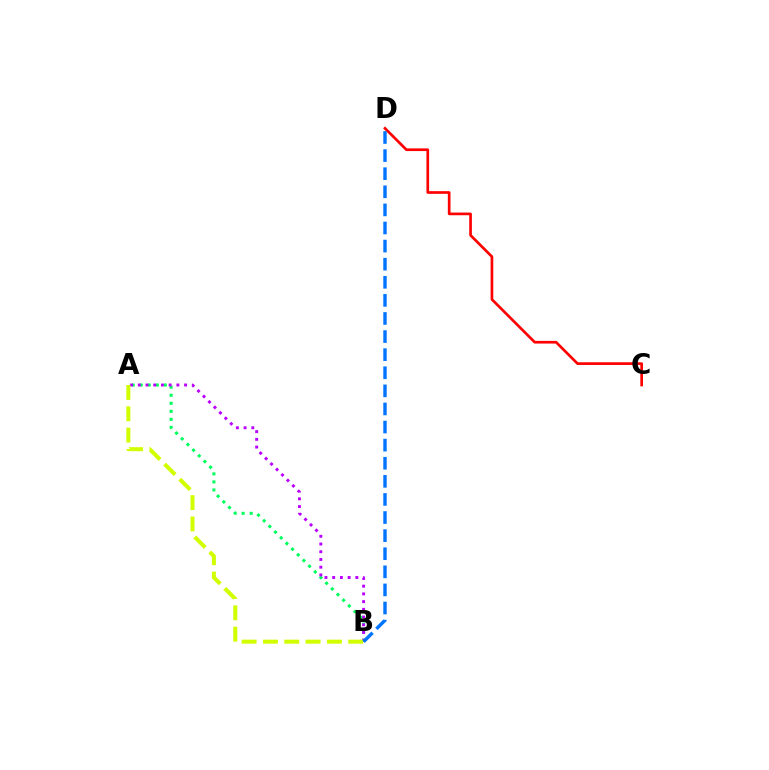{('A', 'B'): [{'color': '#00ff5c', 'line_style': 'dotted', 'thickness': 2.18}, {'color': '#b900ff', 'line_style': 'dotted', 'thickness': 2.1}, {'color': '#d1ff00', 'line_style': 'dashed', 'thickness': 2.9}], ('C', 'D'): [{'color': '#ff0000', 'line_style': 'solid', 'thickness': 1.93}], ('B', 'D'): [{'color': '#0074ff', 'line_style': 'dashed', 'thickness': 2.46}]}